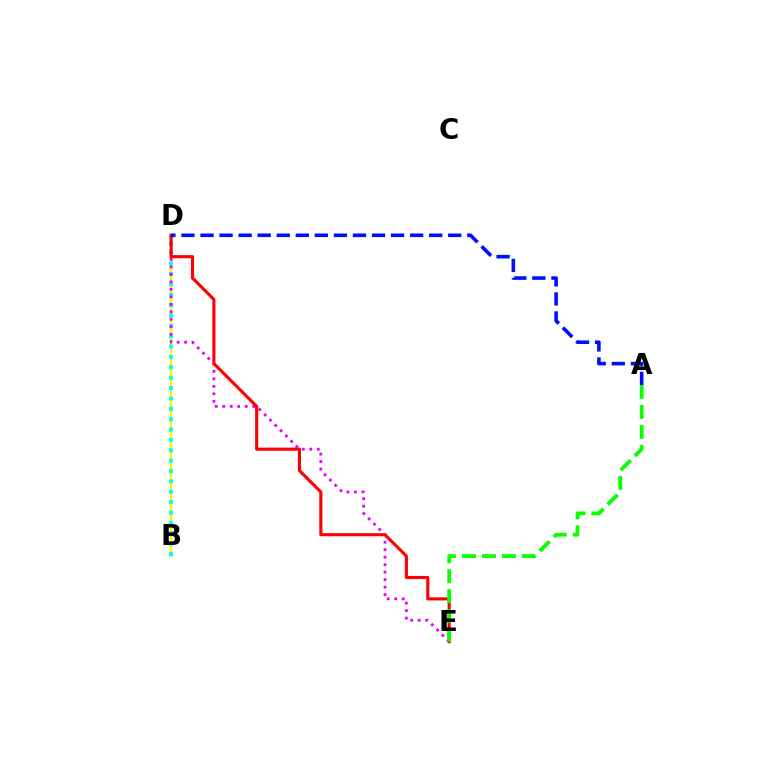{('B', 'D'): [{'color': '#fcf500', 'line_style': 'solid', 'thickness': 1.69}, {'color': '#00fff6', 'line_style': 'dotted', 'thickness': 2.82}], ('D', 'E'): [{'color': '#ee00ff', 'line_style': 'dotted', 'thickness': 2.03}, {'color': '#ff0000', 'line_style': 'solid', 'thickness': 2.24}], ('A', 'E'): [{'color': '#08ff00', 'line_style': 'dashed', 'thickness': 2.71}], ('A', 'D'): [{'color': '#0010ff', 'line_style': 'dashed', 'thickness': 2.59}]}